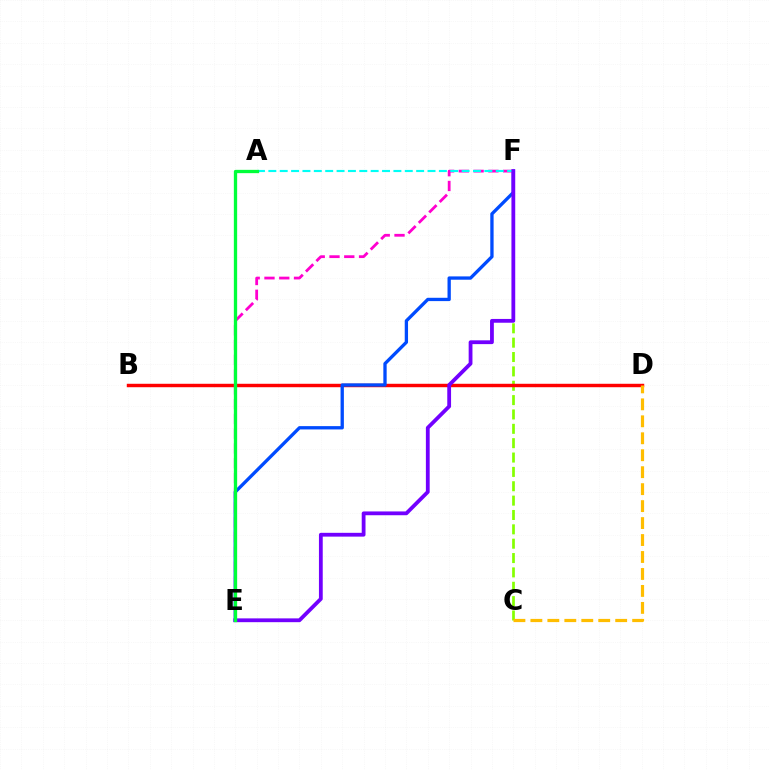{('C', 'F'): [{'color': '#84ff00', 'line_style': 'dashed', 'thickness': 1.95}], ('B', 'D'): [{'color': '#ff0000', 'line_style': 'solid', 'thickness': 2.47}], ('E', 'F'): [{'color': '#004bff', 'line_style': 'solid', 'thickness': 2.38}, {'color': '#ff00cf', 'line_style': 'dashed', 'thickness': 2.01}, {'color': '#7200ff', 'line_style': 'solid', 'thickness': 2.73}], ('A', 'F'): [{'color': '#00fff6', 'line_style': 'dashed', 'thickness': 1.54}], ('C', 'D'): [{'color': '#ffbd00', 'line_style': 'dashed', 'thickness': 2.3}], ('A', 'E'): [{'color': '#00ff39', 'line_style': 'solid', 'thickness': 2.38}]}